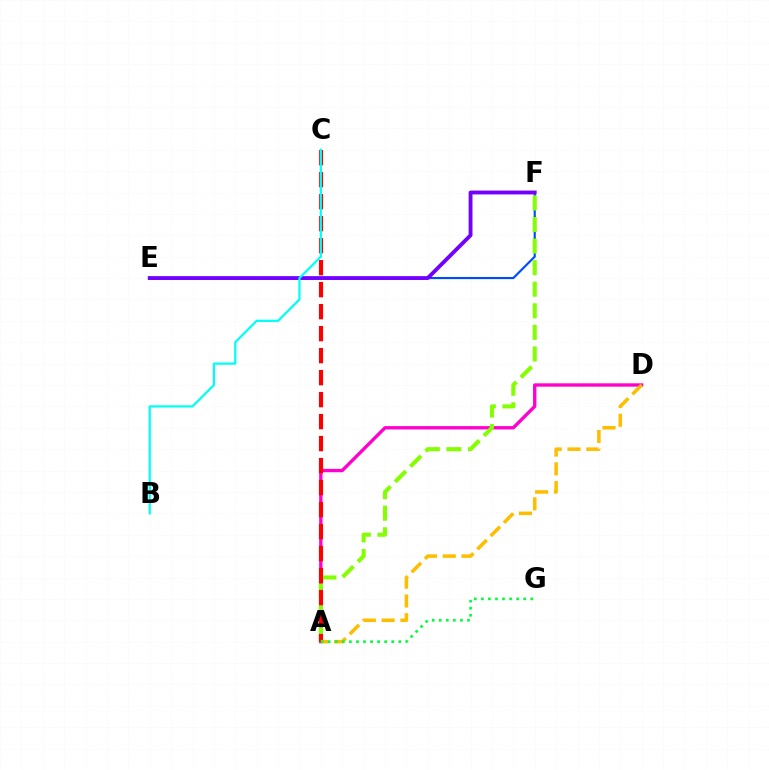{('A', 'D'): [{'color': '#ff00cf', 'line_style': 'solid', 'thickness': 2.41}, {'color': '#ffbd00', 'line_style': 'dashed', 'thickness': 2.55}], ('E', 'F'): [{'color': '#004bff', 'line_style': 'solid', 'thickness': 1.56}, {'color': '#7200ff', 'line_style': 'solid', 'thickness': 2.77}], ('A', 'F'): [{'color': '#84ff00', 'line_style': 'dashed', 'thickness': 2.93}], ('A', 'C'): [{'color': '#ff0000', 'line_style': 'dashed', 'thickness': 2.99}], ('A', 'G'): [{'color': '#00ff39', 'line_style': 'dotted', 'thickness': 1.92}], ('B', 'C'): [{'color': '#00fff6', 'line_style': 'solid', 'thickness': 1.61}]}